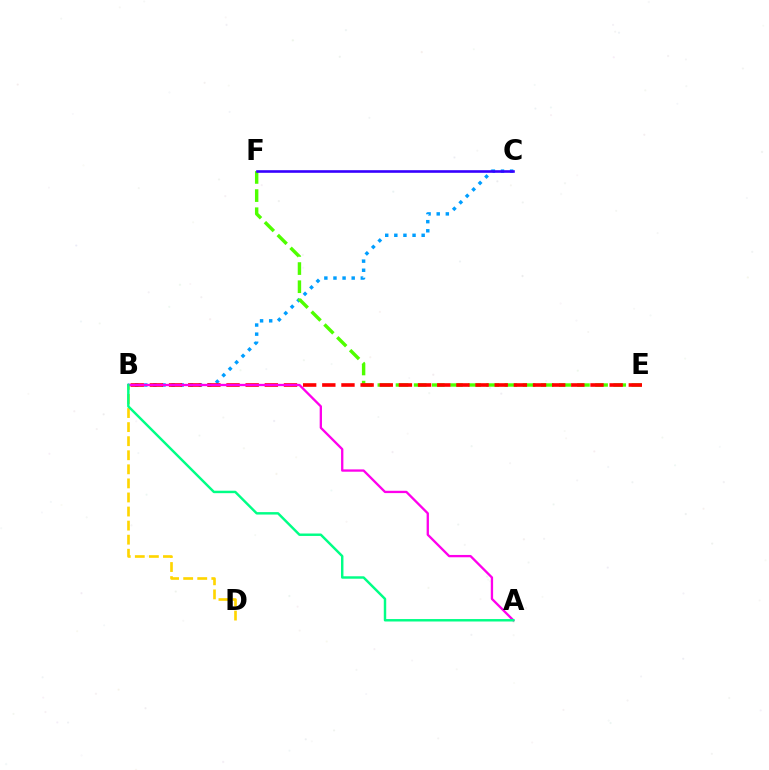{('B', 'C'): [{'color': '#009eff', 'line_style': 'dotted', 'thickness': 2.48}], ('B', 'D'): [{'color': '#ffd500', 'line_style': 'dashed', 'thickness': 1.91}], ('E', 'F'): [{'color': '#4fff00', 'line_style': 'dashed', 'thickness': 2.46}], ('C', 'F'): [{'color': '#3700ff', 'line_style': 'solid', 'thickness': 1.88}], ('B', 'E'): [{'color': '#ff0000', 'line_style': 'dashed', 'thickness': 2.6}], ('A', 'B'): [{'color': '#ff00ed', 'line_style': 'solid', 'thickness': 1.67}, {'color': '#00ff86', 'line_style': 'solid', 'thickness': 1.76}]}